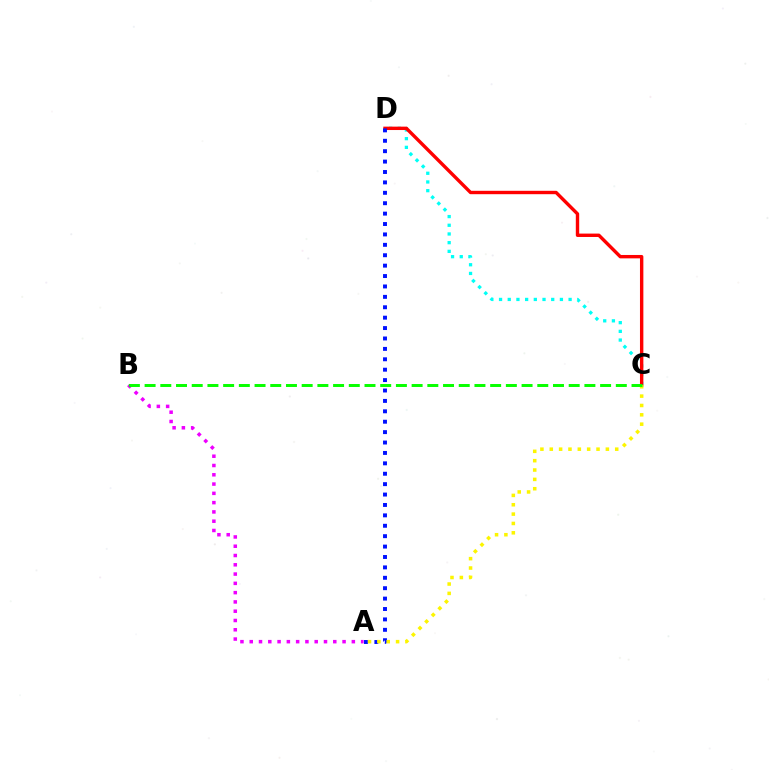{('C', 'D'): [{'color': '#00fff6', 'line_style': 'dotted', 'thickness': 2.36}, {'color': '#ff0000', 'line_style': 'solid', 'thickness': 2.44}], ('A', 'D'): [{'color': '#0010ff', 'line_style': 'dotted', 'thickness': 2.83}], ('A', 'B'): [{'color': '#ee00ff', 'line_style': 'dotted', 'thickness': 2.52}], ('A', 'C'): [{'color': '#fcf500', 'line_style': 'dotted', 'thickness': 2.54}], ('B', 'C'): [{'color': '#08ff00', 'line_style': 'dashed', 'thickness': 2.13}]}